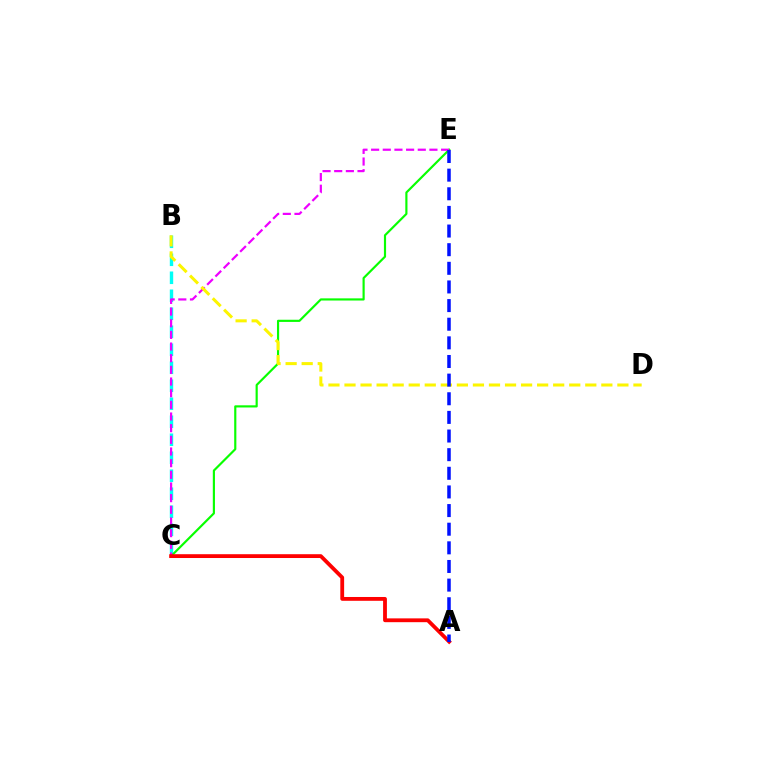{('B', 'C'): [{'color': '#00fff6', 'line_style': 'dashed', 'thickness': 2.44}], ('C', 'E'): [{'color': '#08ff00', 'line_style': 'solid', 'thickness': 1.56}, {'color': '#ee00ff', 'line_style': 'dashed', 'thickness': 1.58}], ('B', 'D'): [{'color': '#fcf500', 'line_style': 'dashed', 'thickness': 2.18}], ('A', 'C'): [{'color': '#ff0000', 'line_style': 'solid', 'thickness': 2.75}], ('A', 'E'): [{'color': '#0010ff', 'line_style': 'dashed', 'thickness': 2.53}]}